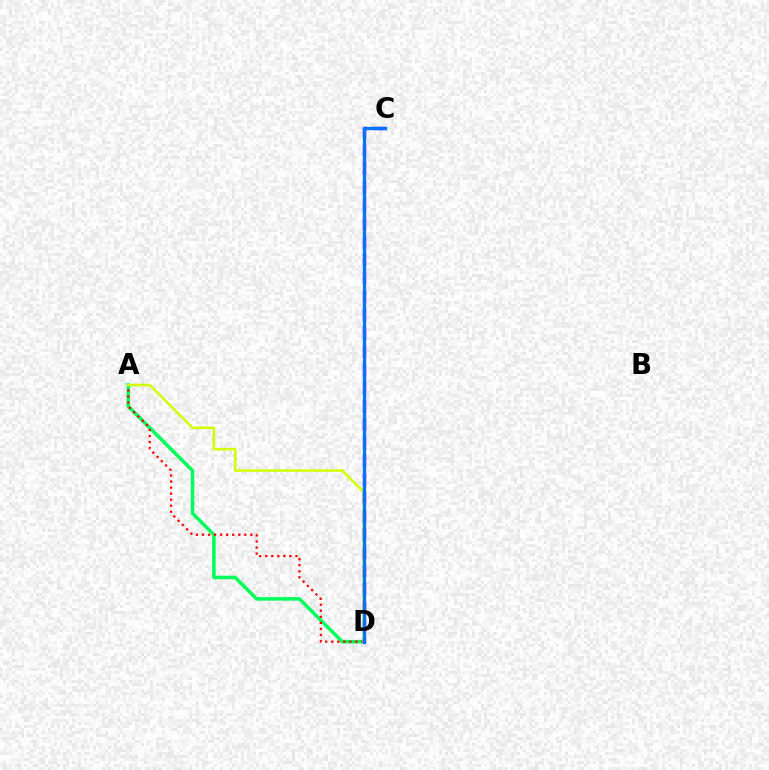{('A', 'D'): [{'color': '#00ff5c', 'line_style': 'solid', 'thickness': 2.55}, {'color': '#ff0000', 'line_style': 'dotted', 'thickness': 1.64}, {'color': '#d1ff00', 'line_style': 'solid', 'thickness': 1.81}], ('C', 'D'): [{'color': '#b900ff', 'line_style': 'dashed', 'thickness': 2.48}, {'color': '#0074ff', 'line_style': 'solid', 'thickness': 2.35}]}